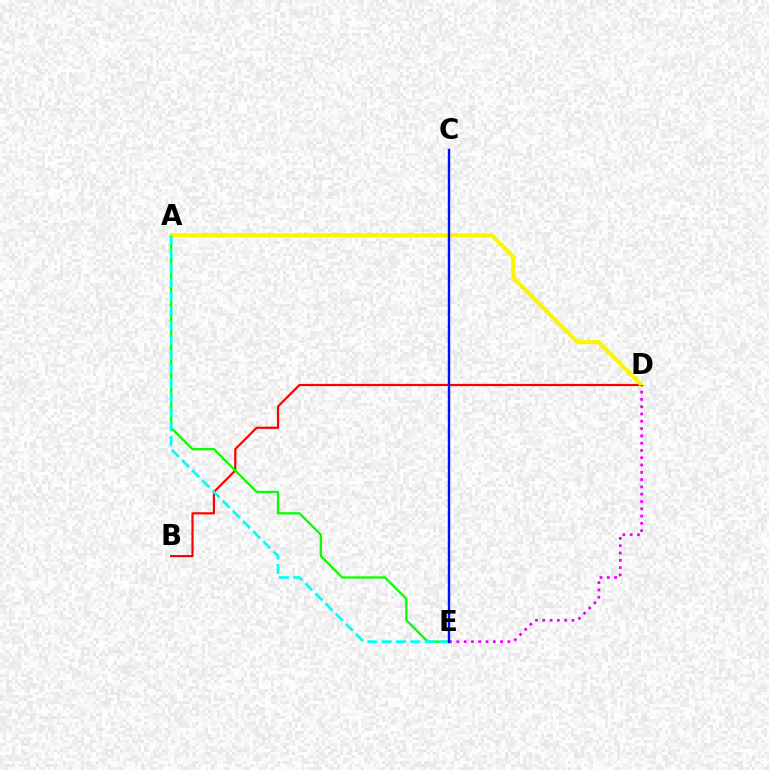{('B', 'D'): [{'color': '#ff0000', 'line_style': 'solid', 'thickness': 1.58}], ('A', 'E'): [{'color': '#08ff00', 'line_style': 'solid', 'thickness': 1.67}, {'color': '#00fff6', 'line_style': 'dashed', 'thickness': 1.95}], ('A', 'D'): [{'color': '#fcf500', 'line_style': 'solid', 'thickness': 2.96}], ('D', 'E'): [{'color': '#ee00ff', 'line_style': 'dotted', 'thickness': 1.98}], ('C', 'E'): [{'color': '#0010ff', 'line_style': 'solid', 'thickness': 1.74}]}